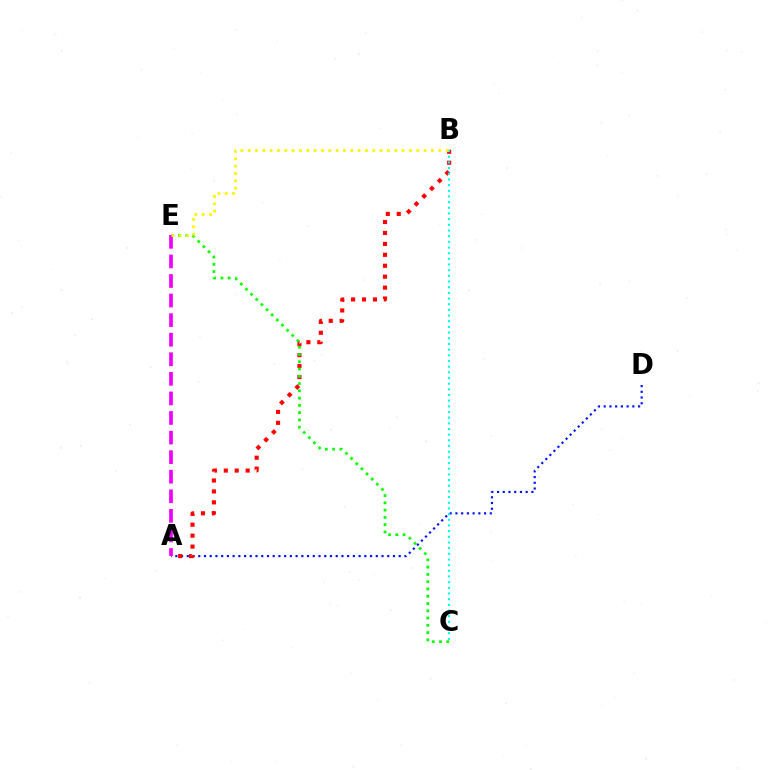{('A', 'D'): [{'color': '#0010ff', 'line_style': 'dotted', 'thickness': 1.56}], ('A', 'B'): [{'color': '#ff0000', 'line_style': 'dotted', 'thickness': 2.97}], ('C', 'E'): [{'color': '#08ff00', 'line_style': 'dotted', 'thickness': 1.98}], ('B', 'C'): [{'color': '#00fff6', 'line_style': 'dotted', 'thickness': 1.54}], ('A', 'E'): [{'color': '#ee00ff', 'line_style': 'dashed', 'thickness': 2.66}], ('B', 'E'): [{'color': '#fcf500', 'line_style': 'dotted', 'thickness': 1.99}]}